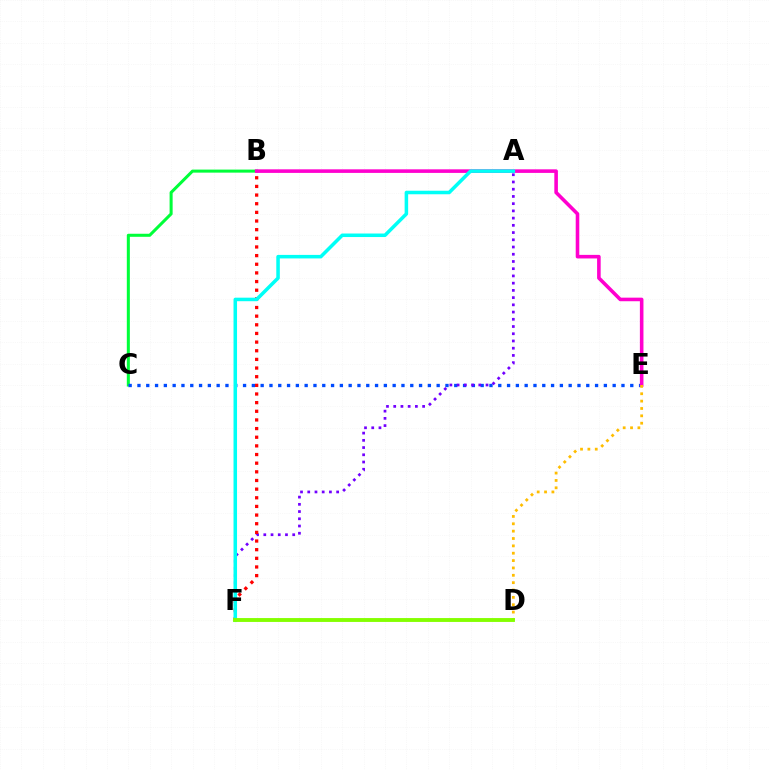{('B', 'C'): [{'color': '#00ff39', 'line_style': 'solid', 'thickness': 2.19}], ('C', 'E'): [{'color': '#004bff', 'line_style': 'dotted', 'thickness': 2.39}], ('B', 'E'): [{'color': '#ff00cf', 'line_style': 'solid', 'thickness': 2.58}], ('A', 'F'): [{'color': '#7200ff', 'line_style': 'dotted', 'thickness': 1.96}, {'color': '#00fff6', 'line_style': 'solid', 'thickness': 2.54}], ('D', 'E'): [{'color': '#ffbd00', 'line_style': 'dotted', 'thickness': 2.0}], ('B', 'F'): [{'color': '#ff0000', 'line_style': 'dotted', 'thickness': 2.35}], ('D', 'F'): [{'color': '#84ff00', 'line_style': 'solid', 'thickness': 2.79}]}